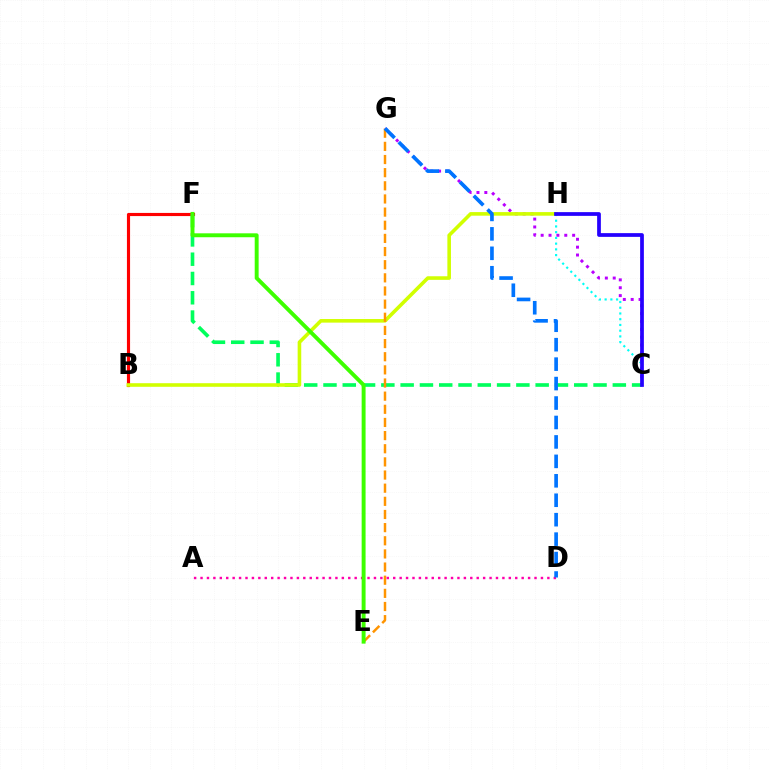{('C', 'G'): [{'color': '#b900ff', 'line_style': 'dotted', 'thickness': 2.14}], ('B', 'F'): [{'color': '#ff0000', 'line_style': 'solid', 'thickness': 2.26}], ('C', 'F'): [{'color': '#00ff5c', 'line_style': 'dashed', 'thickness': 2.62}], ('B', 'H'): [{'color': '#d1ff00', 'line_style': 'solid', 'thickness': 2.59}], ('C', 'H'): [{'color': '#00fff6', 'line_style': 'dotted', 'thickness': 1.56}, {'color': '#2500ff', 'line_style': 'solid', 'thickness': 2.69}], ('E', 'G'): [{'color': '#ff9400', 'line_style': 'dashed', 'thickness': 1.79}], ('A', 'D'): [{'color': '#ff00ac', 'line_style': 'dotted', 'thickness': 1.75}], ('D', 'G'): [{'color': '#0074ff', 'line_style': 'dashed', 'thickness': 2.64}], ('E', 'F'): [{'color': '#3dff00', 'line_style': 'solid', 'thickness': 2.82}]}